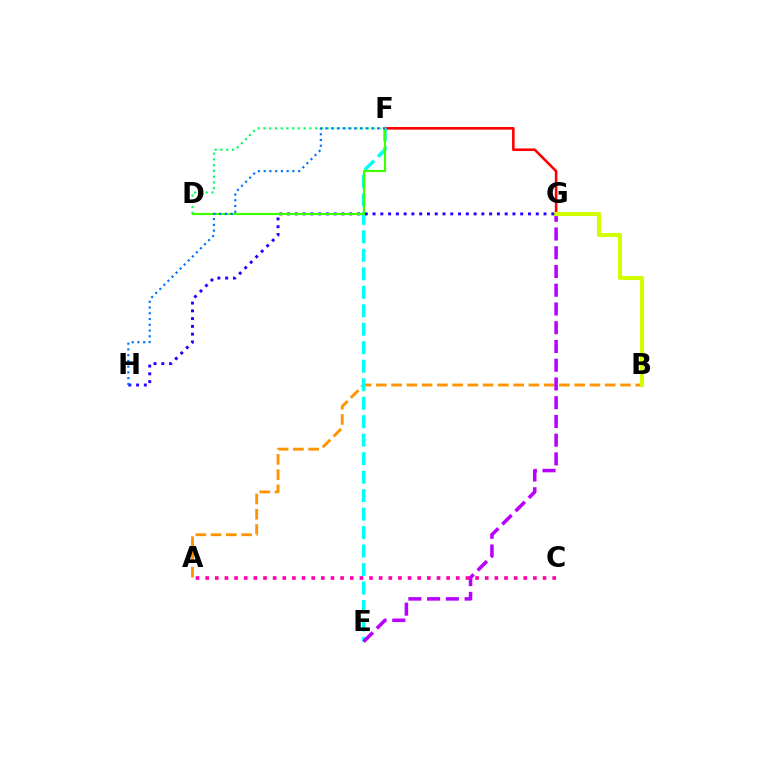{('A', 'B'): [{'color': '#ff9400', 'line_style': 'dashed', 'thickness': 2.07}], ('F', 'G'): [{'color': '#ff0000', 'line_style': 'solid', 'thickness': 1.88}], ('D', 'F'): [{'color': '#00ff5c', 'line_style': 'dotted', 'thickness': 1.56}, {'color': '#3dff00', 'line_style': 'solid', 'thickness': 1.56}], ('E', 'F'): [{'color': '#00fff6', 'line_style': 'dashed', 'thickness': 2.51}], ('E', 'G'): [{'color': '#b900ff', 'line_style': 'dashed', 'thickness': 2.55}], ('B', 'G'): [{'color': '#d1ff00', 'line_style': 'solid', 'thickness': 2.95}], ('A', 'C'): [{'color': '#ff00ac', 'line_style': 'dotted', 'thickness': 2.62}], ('G', 'H'): [{'color': '#2500ff', 'line_style': 'dotted', 'thickness': 2.11}], ('F', 'H'): [{'color': '#0074ff', 'line_style': 'dotted', 'thickness': 1.56}]}